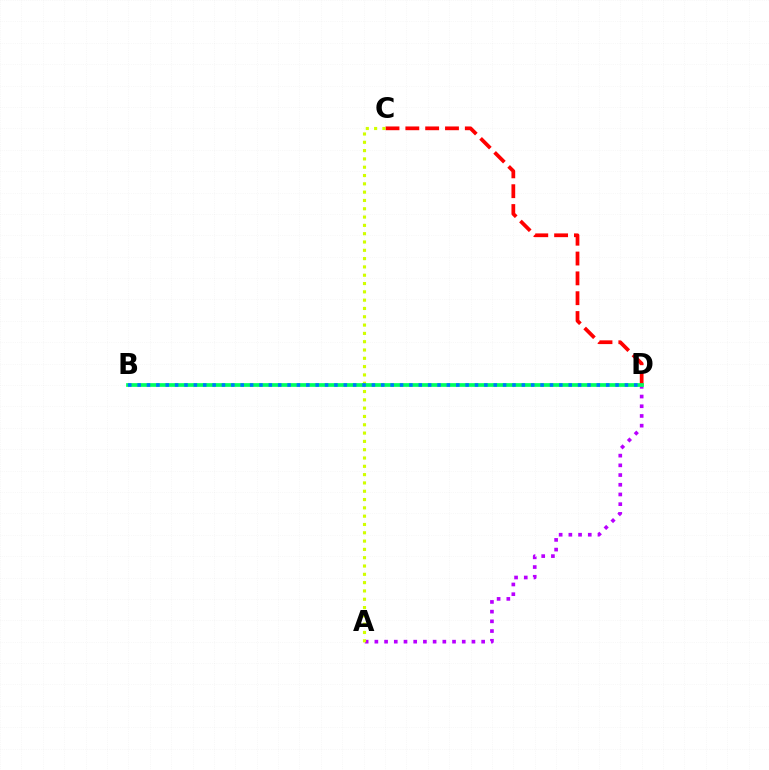{('A', 'D'): [{'color': '#b900ff', 'line_style': 'dotted', 'thickness': 2.64}], ('C', 'D'): [{'color': '#ff0000', 'line_style': 'dashed', 'thickness': 2.69}], ('A', 'C'): [{'color': '#d1ff00', 'line_style': 'dotted', 'thickness': 2.26}], ('B', 'D'): [{'color': '#00ff5c', 'line_style': 'solid', 'thickness': 2.67}, {'color': '#0074ff', 'line_style': 'dotted', 'thickness': 2.55}]}